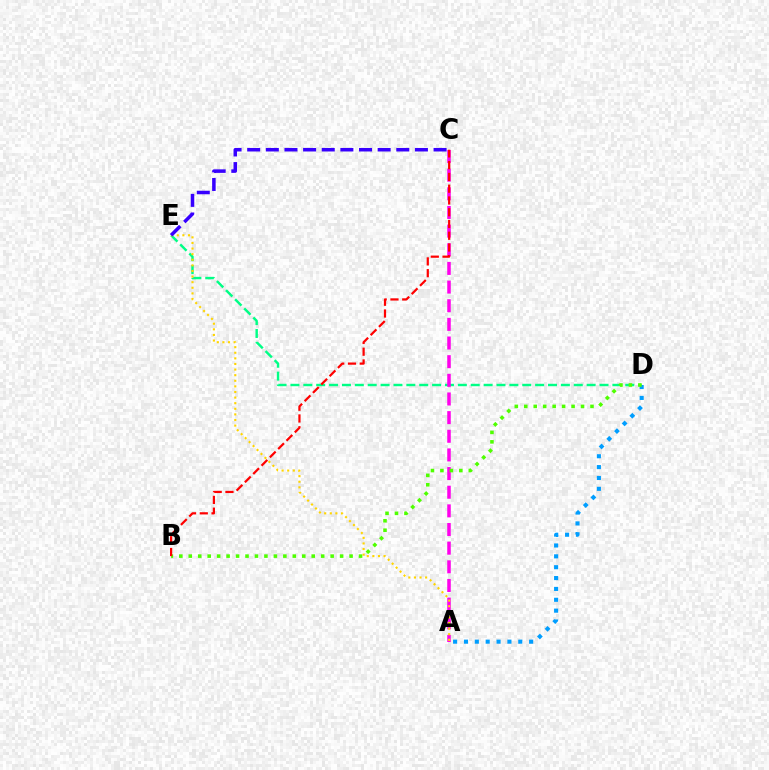{('D', 'E'): [{'color': '#00ff86', 'line_style': 'dashed', 'thickness': 1.75}], ('A', 'C'): [{'color': '#ff00ed', 'line_style': 'dashed', 'thickness': 2.53}], ('A', 'D'): [{'color': '#009eff', 'line_style': 'dotted', 'thickness': 2.95}], ('A', 'E'): [{'color': '#ffd500', 'line_style': 'dotted', 'thickness': 1.52}], ('B', 'D'): [{'color': '#4fff00', 'line_style': 'dotted', 'thickness': 2.57}], ('B', 'C'): [{'color': '#ff0000', 'line_style': 'dashed', 'thickness': 1.6}], ('C', 'E'): [{'color': '#3700ff', 'line_style': 'dashed', 'thickness': 2.53}]}